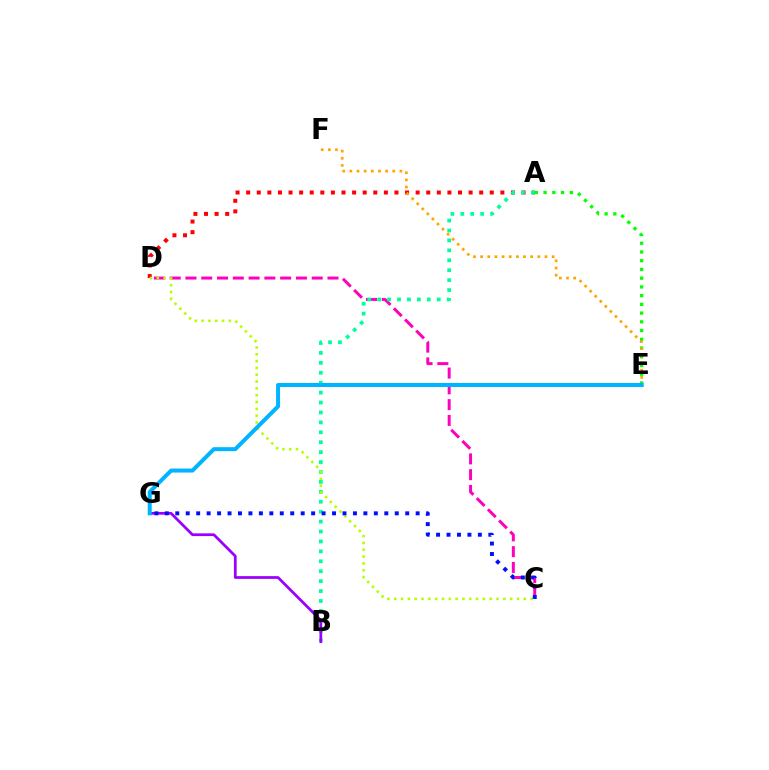{('A', 'E'): [{'color': '#08ff00', 'line_style': 'dotted', 'thickness': 2.37}], ('A', 'D'): [{'color': '#ff0000', 'line_style': 'dotted', 'thickness': 2.88}], ('C', 'D'): [{'color': '#ff00bd', 'line_style': 'dashed', 'thickness': 2.14}, {'color': '#b3ff00', 'line_style': 'dotted', 'thickness': 1.85}], ('A', 'B'): [{'color': '#00ff9d', 'line_style': 'dotted', 'thickness': 2.7}], ('E', 'F'): [{'color': '#ffa500', 'line_style': 'dotted', 'thickness': 1.94}], ('B', 'G'): [{'color': '#9b00ff', 'line_style': 'solid', 'thickness': 1.98}], ('E', 'G'): [{'color': '#00b5ff', 'line_style': 'solid', 'thickness': 2.88}], ('C', 'G'): [{'color': '#0010ff', 'line_style': 'dotted', 'thickness': 2.84}]}